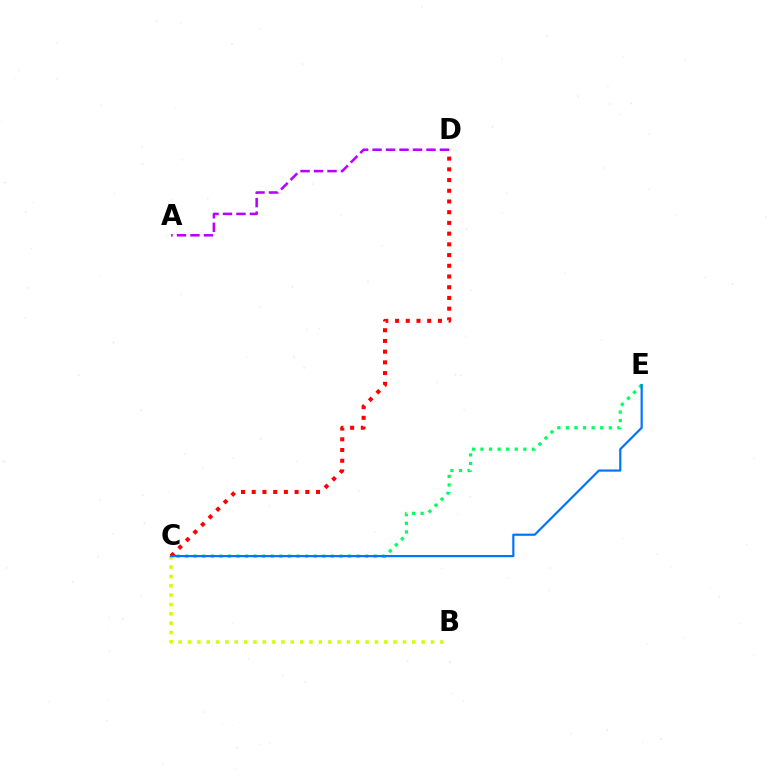{('A', 'D'): [{'color': '#b900ff', 'line_style': 'dashed', 'thickness': 1.83}], ('C', 'D'): [{'color': '#ff0000', 'line_style': 'dotted', 'thickness': 2.91}], ('B', 'C'): [{'color': '#d1ff00', 'line_style': 'dotted', 'thickness': 2.54}], ('C', 'E'): [{'color': '#00ff5c', 'line_style': 'dotted', 'thickness': 2.33}, {'color': '#0074ff', 'line_style': 'solid', 'thickness': 1.57}]}